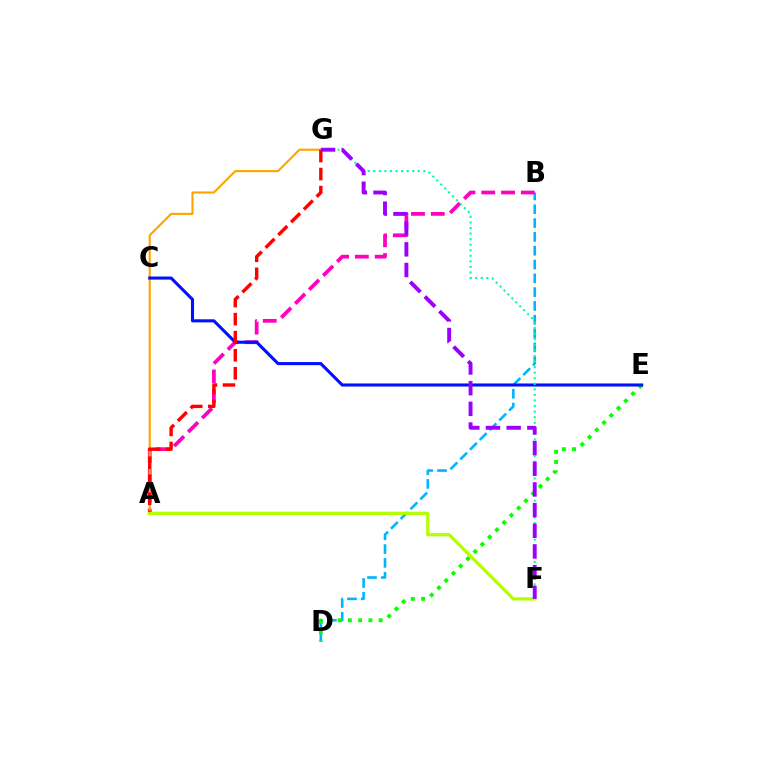{('B', 'D'): [{'color': '#00b5ff', 'line_style': 'dashed', 'thickness': 1.88}], ('A', 'B'): [{'color': '#ff00bd', 'line_style': 'dashed', 'thickness': 2.69}], ('D', 'E'): [{'color': '#08ff00', 'line_style': 'dotted', 'thickness': 2.79}], ('A', 'G'): [{'color': '#ffa500', 'line_style': 'solid', 'thickness': 1.54}, {'color': '#ff0000', 'line_style': 'dashed', 'thickness': 2.45}], ('C', 'E'): [{'color': '#0010ff', 'line_style': 'solid', 'thickness': 2.22}], ('F', 'G'): [{'color': '#00ff9d', 'line_style': 'dotted', 'thickness': 1.51}, {'color': '#9b00ff', 'line_style': 'dashed', 'thickness': 2.81}], ('A', 'F'): [{'color': '#b3ff00', 'line_style': 'solid', 'thickness': 2.33}]}